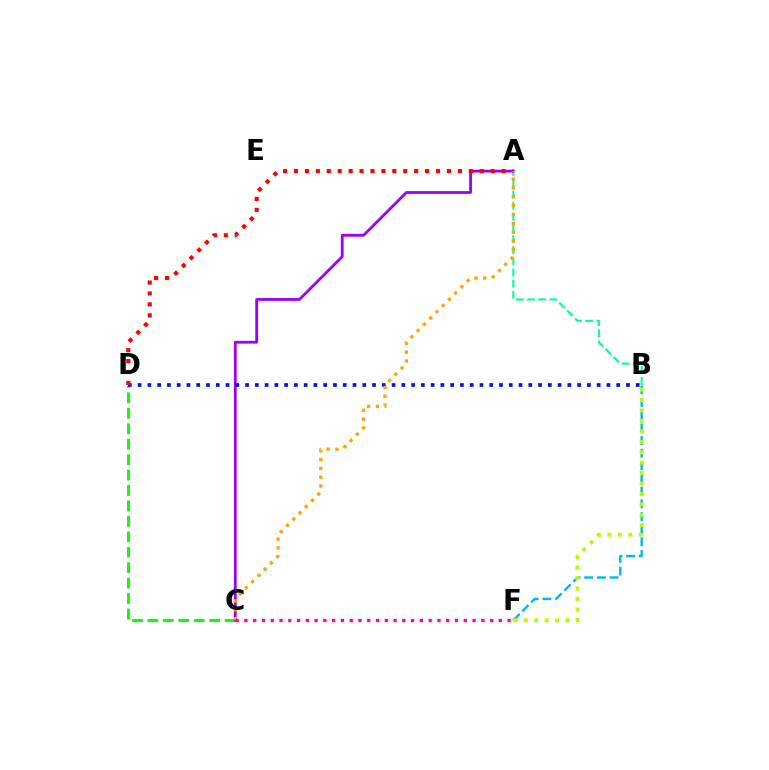{('C', 'D'): [{'color': '#08ff00', 'line_style': 'dashed', 'thickness': 2.1}], ('A', 'C'): [{'color': '#9b00ff', 'line_style': 'solid', 'thickness': 2.02}, {'color': '#ffa500', 'line_style': 'dotted', 'thickness': 2.4}], ('B', 'D'): [{'color': '#0010ff', 'line_style': 'dotted', 'thickness': 2.65}], ('B', 'F'): [{'color': '#00b5ff', 'line_style': 'dashed', 'thickness': 1.72}, {'color': '#b3ff00', 'line_style': 'dotted', 'thickness': 2.84}], ('A', 'B'): [{'color': '#00ff9d', 'line_style': 'dashed', 'thickness': 1.51}], ('A', 'D'): [{'color': '#ff0000', 'line_style': 'dotted', 'thickness': 2.97}], ('C', 'F'): [{'color': '#ff00bd', 'line_style': 'dotted', 'thickness': 2.38}]}